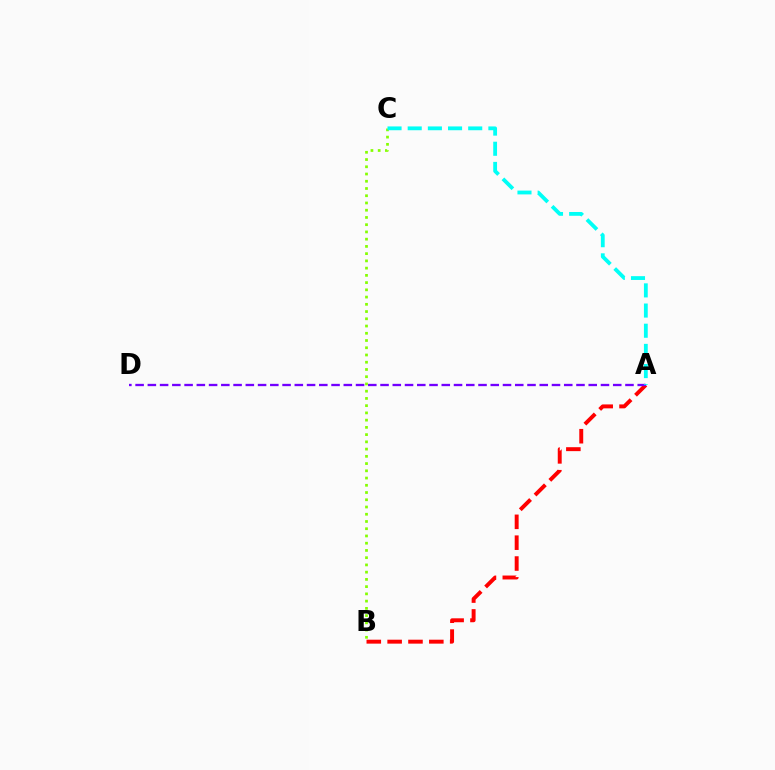{('B', 'C'): [{'color': '#84ff00', 'line_style': 'dotted', 'thickness': 1.97}], ('A', 'B'): [{'color': '#ff0000', 'line_style': 'dashed', 'thickness': 2.83}], ('A', 'D'): [{'color': '#7200ff', 'line_style': 'dashed', 'thickness': 1.66}], ('A', 'C'): [{'color': '#00fff6', 'line_style': 'dashed', 'thickness': 2.74}]}